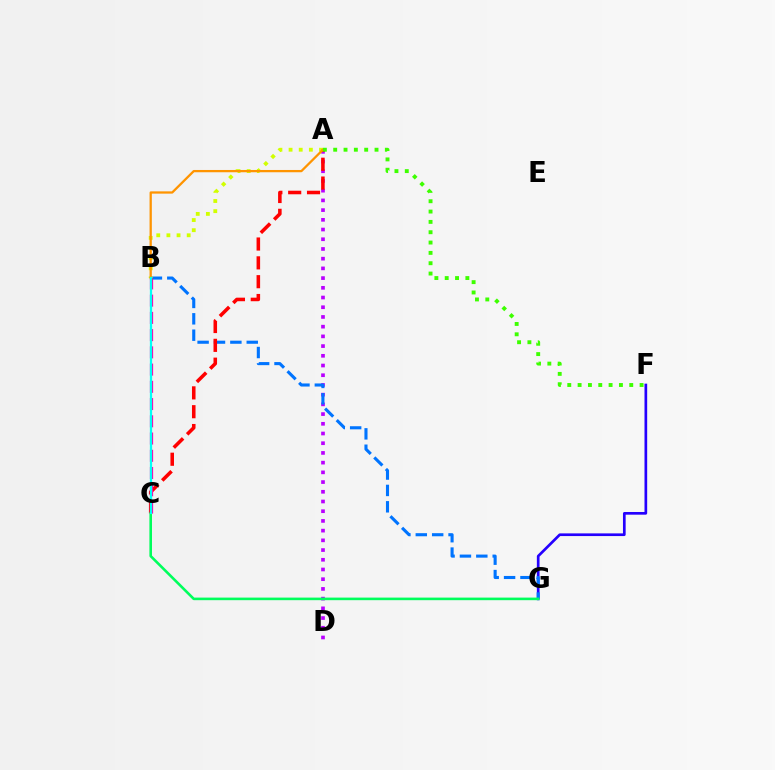{('F', 'G'): [{'color': '#2500ff', 'line_style': 'solid', 'thickness': 1.93}], ('A', 'D'): [{'color': '#b900ff', 'line_style': 'dotted', 'thickness': 2.64}], ('B', 'G'): [{'color': '#0074ff', 'line_style': 'dashed', 'thickness': 2.23}], ('A', 'B'): [{'color': '#d1ff00', 'line_style': 'dotted', 'thickness': 2.76}, {'color': '#ff9400', 'line_style': 'solid', 'thickness': 1.64}], ('A', 'C'): [{'color': '#ff0000', 'line_style': 'dashed', 'thickness': 2.56}], ('C', 'G'): [{'color': '#00ff5c', 'line_style': 'solid', 'thickness': 1.87}], ('B', 'C'): [{'color': '#ff00ac', 'line_style': 'dashed', 'thickness': 2.34}, {'color': '#00fff6', 'line_style': 'solid', 'thickness': 1.61}], ('A', 'F'): [{'color': '#3dff00', 'line_style': 'dotted', 'thickness': 2.81}]}